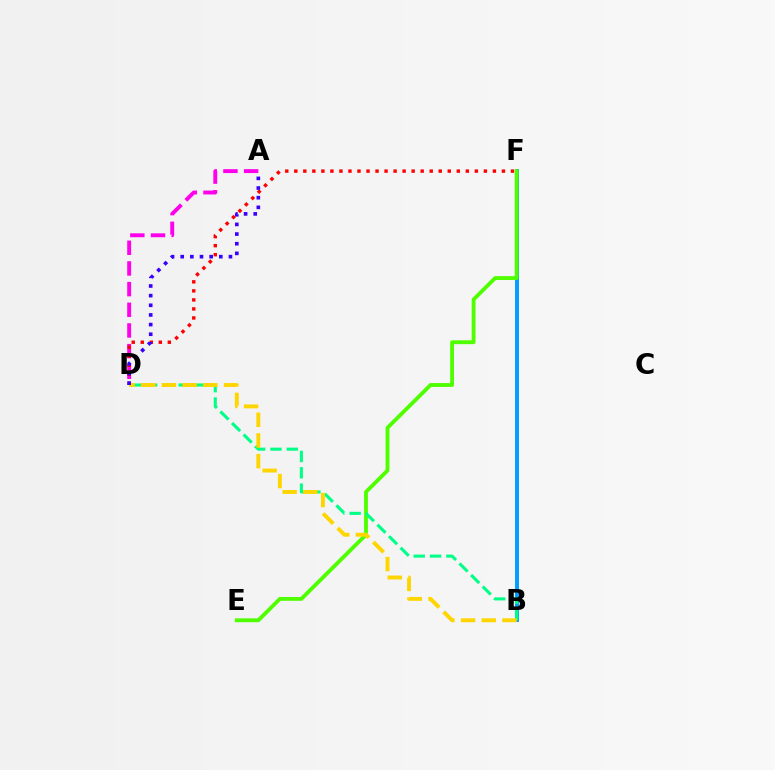{('B', 'F'): [{'color': '#009eff', 'line_style': 'solid', 'thickness': 2.82}], ('A', 'D'): [{'color': '#ff00ed', 'line_style': 'dashed', 'thickness': 2.81}, {'color': '#3700ff', 'line_style': 'dotted', 'thickness': 2.62}], ('D', 'F'): [{'color': '#ff0000', 'line_style': 'dotted', 'thickness': 2.45}], ('E', 'F'): [{'color': '#4fff00', 'line_style': 'solid', 'thickness': 2.77}], ('B', 'D'): [{'color': '#00ff86', 'line_style': 'dashed', 'thickness': 2.22}, {'color': '#ffd500', 'line_style': 'dashed', 'thickness': 2.81}]}